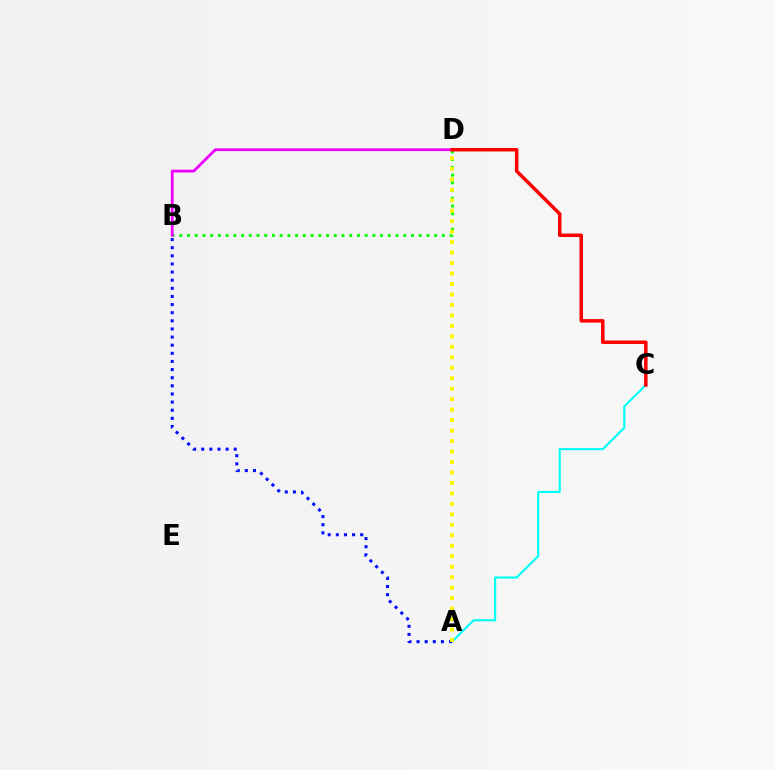{('A', 'C'): [{'color': '#00fff6', 'line_style': 'solid', 'thickness': 1.52}], ('B', 'D'): [{'color': '#08ff00', 'line_style': 'dotted', 'thickness': 2.1}, {'color': '#ee00ff', 'line_style': 'solid', 'thickness': 1.99}], ('A', 'B'): [{'color': '#0010ff', 'line_style': 'dotted', 'thickness': 2.21}], ('A', 'D'): [{'color': '#fcf500', 'line_style': 'dotted', 'thickness': 2.84}], ('C', 'D'): [{'color': '#ff0000', 'line_style': 'solid', 'thickness': 2.52}]}